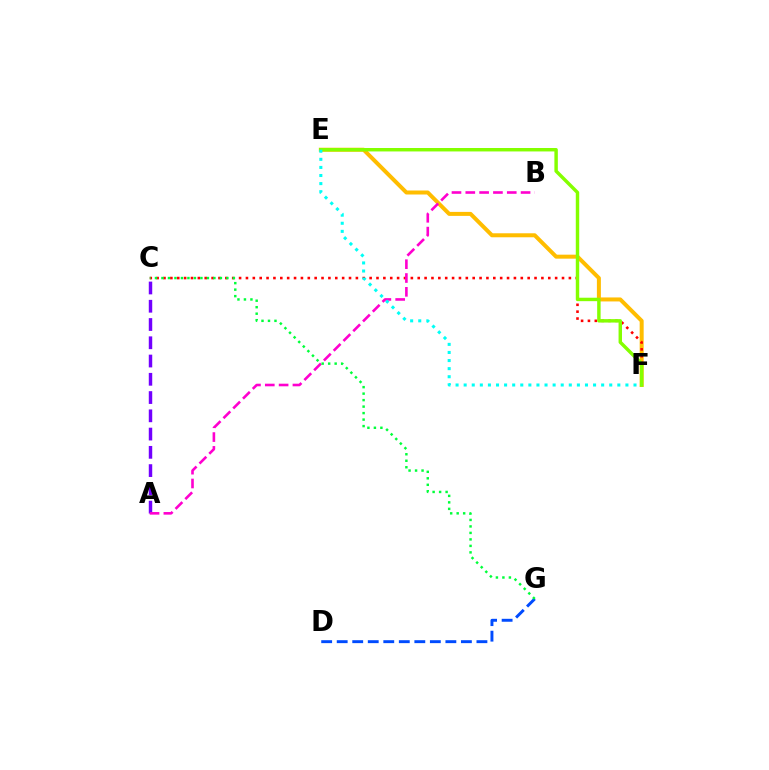{('E', 'F'): [{'color': '#ffbd00', 'line_style': 'solid', 'thickness': 2.88}, {'color': '#84ff00', 'line_style': 'solid', 'thickness': 2.48}, {'color': '#00fff6', 'line_style': 'dotted', 'thickness': 2.2}], ('C', 'F'): [{'color': '#ff0000', 'line_style': 'dotted', 'thickness': 1.87}], ('A', 'C'): [{'color': '#7200ff', 'line_style': 'dashed', 'thickness': 2.48}], ('D', 'G'): [{'color': '#004bff', 'line_style': 'dashed', 'thickness': 2.11}], ('A', 'B'): [{'color': '#ff00cf', 'line_style': 'dashed', 'thickness': 1.88}], ('C', 'G'): [{'color': '#00ff39', 'line_style': 'dotted', 'thickness': 1.76}]}